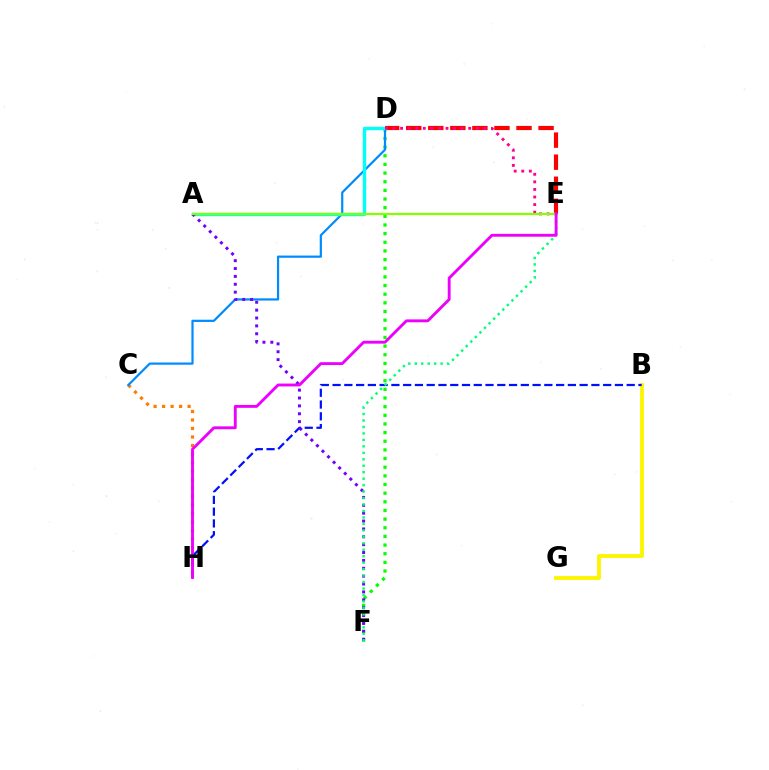{('C', 'H'): [{'color': '#ff7c00', 'line_style': 'dotted', 'thickness': 2.31}], ('B', 'G'): [{'color': '#fcf500', 'line_style': 'solid', 'thickness': 2.76}], ('D', 'F'): [{'color': '#08ff00', 'line_style': 'dotted', 'thickness': 2.35}], ('D', 'E'): [{'color': '#ff0000', 'line_style': 'dashed', 'thickness': 3.0}, {'color': '#ff0094', 'line_style': 'dotted', 'thickness': 2.06}], ('C', 'D'): [{'color': '#008cff', 'line_style': 'solid', 'thickness': 1.59}], ('A', 'D'): [{'color': '#00fff6', 'line_style': 'solid', 'thickness': 2.43}], ('B', 'H'): [{'color': '#0010ff', 'line_style': 'dashed', 'thickness': 1.6}], ('A', 'F'): [{'color': '#7200ff', 'line_style': 'dotted', 'thickness': 2.14}], ('E', 'F'): [{'color': '#00ff74', 'line_style': 'dotted', 'thickness': 1.76}], ('A', 'E'): [{'color': '#84ff00', 'line_style': 'solid', 'thickness': 1.6}], ('E', 'H'): [{'color': '#ee00ff', 'line_style': 'solid', 'thickness': 2.07}]}